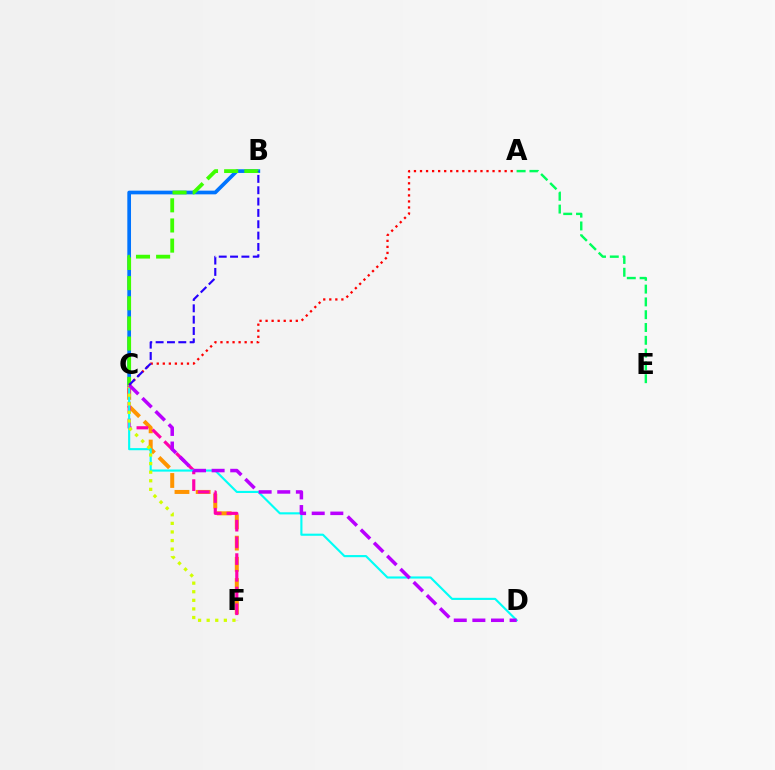{('C', 'F'): [{'color': '#ff9400', 'line_style': 'dashed', 'thickness': 2.88}, {'color': '#ff00ac', 'line_style': 'dashed', 'thickness': 2.27}, {'color': '#d1ff00', 'line_style': 'dotted', 'thickness': 2.33}], ('B', 'C'): [{'color': '#0074ff', 'line_style': 'solid', 'thickness': 2.66}, {'color': '#3dff00', 'line_style': 'dashed', 'thickness': 2.74}, {'color': '#2500ff', 'line_style': 'dashed', 'thickness': 1.54}], ('C', 'D'): [{'color': '#00fff6', 'line_style': 'solid', 'thickness': 1.53}, {'color': '#b900ff', 'line_style': 'dashed', 'thickness': 2.53}], ('A', 'E'): [{'color': '#00ff5c', 'line_style': 'dashed', 'thickness': 1.74}], ('A', 'C'): [{'color': '#ff0000', 'line_style': 'dotted', 'thickness': 1.64}]}